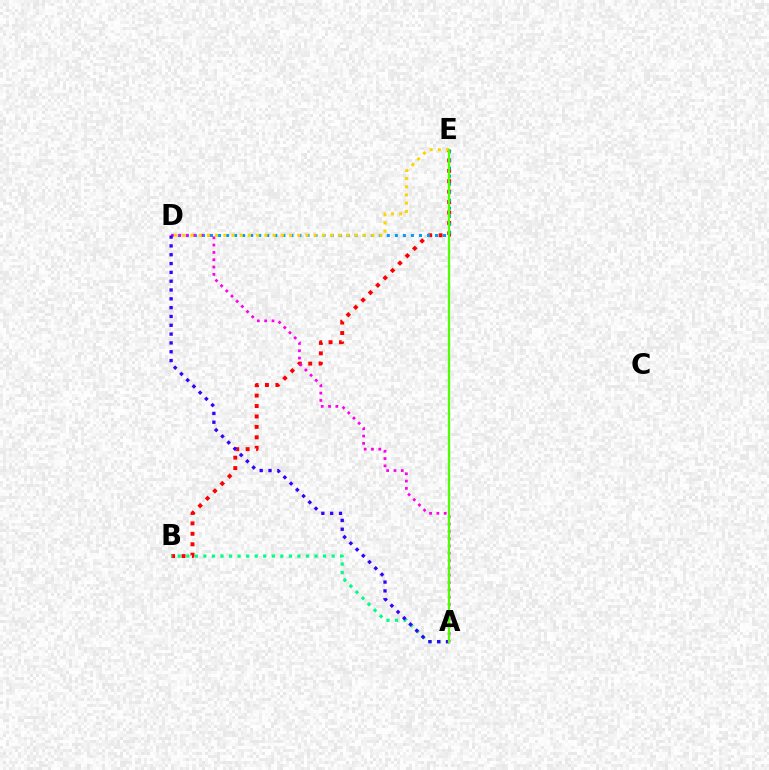{('B', 'E'): [{'color': '#ff0000', 'line_style': 'dotted', 'thickness': 2.83}], ('D', 'E'): [{'color': '#009eff', 'line_style': 'dotted', 'thickness': 2.18}, {'color': '#ffd500', 'line_style': 'dotted', 'thickness': 2.23}], ('A', 'D'): [{'color': '#ff00ed', 'line_style': 'dotted', 'thickness': 1.99}, {'color': '#3700ff', 'line_style': 'dotted', 'thickness': 2.4}], ('A', 'B'): [{'color': '#00ff86', 'line_style': 'dotted', 'thickness': 2.32}], ('A', 'E'): [{'color': '#4fff00', 'line_style': 'solid', 'thickness': 1.61}]}